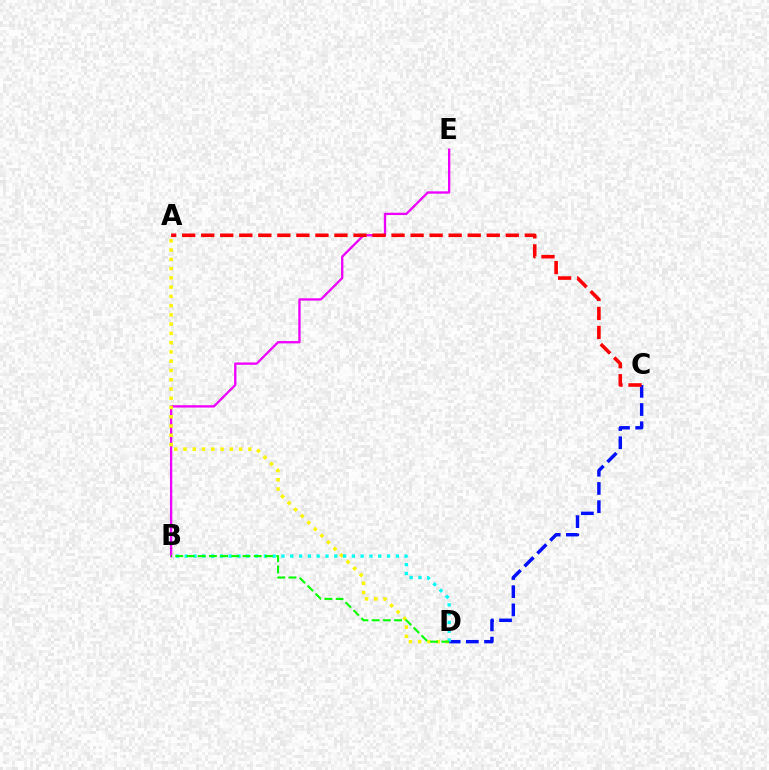{('B', 'E'): [{'color': '#ee00ff', 'line_style': 'solid', 'thickness': 1.67}], ('A', 'D'): [{'color': '#fcf500', 'line_style': 'dotted', 'thickness': 2.52}], ('C', 'D'): [{'color': '#0010ff', 'line_style': 'dashed', 'thickness': 2.47}], ('A', 'C'): [{'color': '#ff0000', 'line_style': 'dashed', 'thickness': 2.59}], ('B', 'D'): [{'color': '#00fff6', 'line_style': 'dotted', 'thickness': 2.39}, {'color': '#08ff00', 'line_style': 'dashed', 'thickness': 1.52}]}